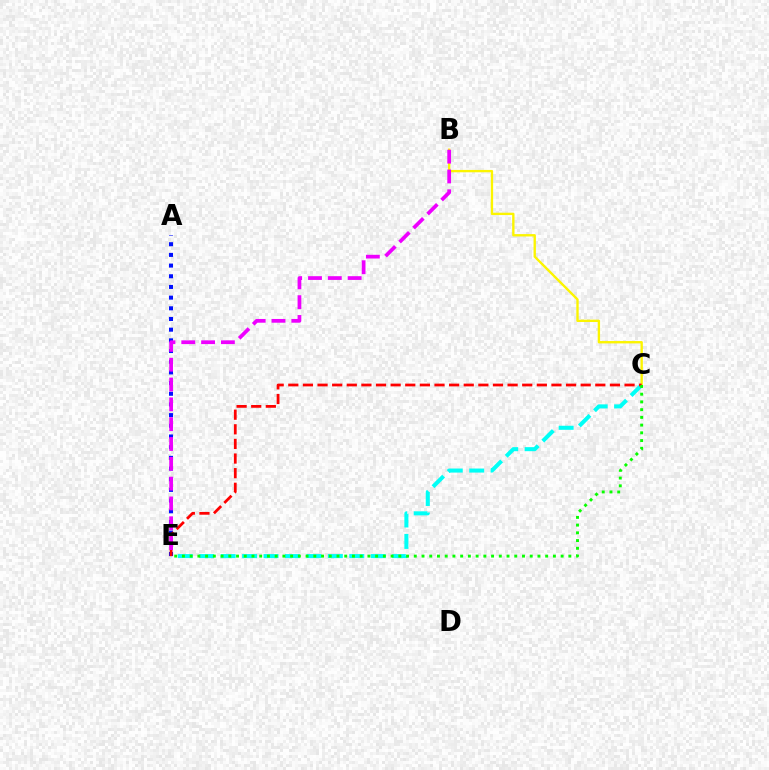{('B', 'C'): [{'color': '#fcf500', 'line_style': 'solid', 'thickness': 1.7}], ('A', 'E'): [{'color': '#0010ff', 'line_style': 'dotted', 'thickness': 2.9}], ('C', 'E'): [{'color': '#00fff6', 'line_style': 'dashed', 'thickness': 2.91}, {'color': '#ff0000', 'line_style': 'dashed', 'thickness': 1.99}, {'color': '#08ff00', 'line_style': 'dotted', 'thickness': 2.1}], ('B', 'E'): [{'color': '#ee00ff', 'line_style': 'dashed', 'thickness': 2.69}]}